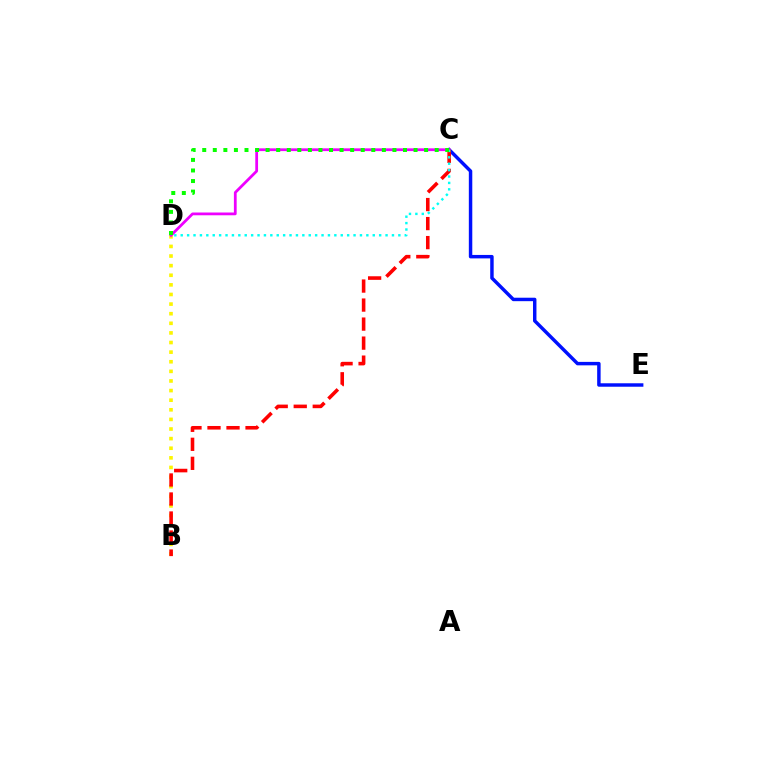{('C', 'E'): [{'color': '#0010ff', 'line_style': 'solid', 'thickness': 2.49}], ('B', 'D'): [{'color': '#fcf500', 'line_style': 'dotted', 'thickness': 2.61}], ('C', 'D'): [{'color': '#ee00ff', 'line_style': 'solid', 'thickness': 1.99}, {'color': '#00fff6', 'line_style': 'dotted', 'thickness': 1.74}, {'color': '#08ff00', 'line_style': 'dotted', 'thickness': 2.87}], ('B', 'C'): [{'color': '#ff0000', 'line_style': 'dashed', 'thickness': 2.58}]}